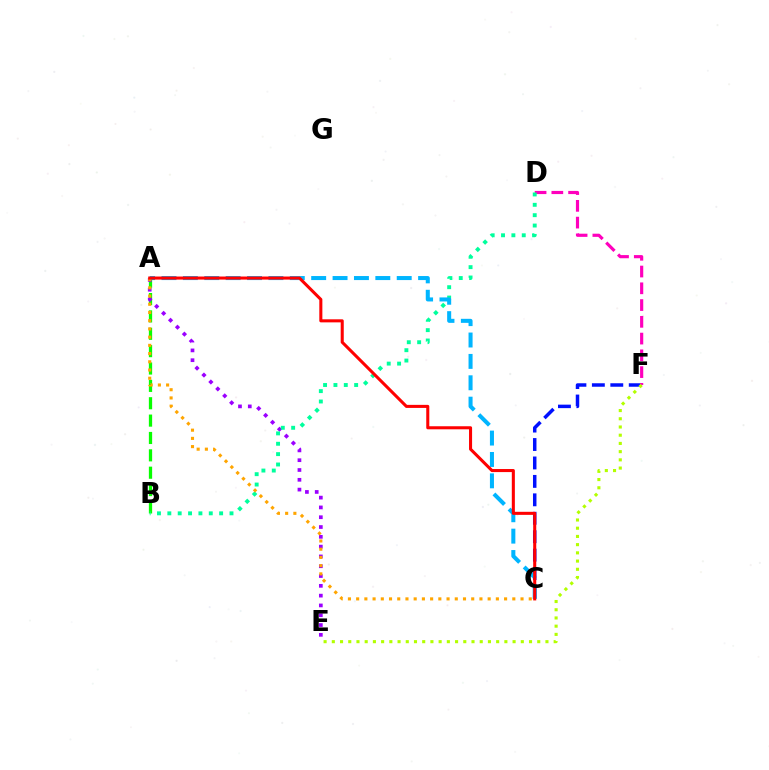{('A', 'B'): [{'color': '#08ff00', 'line_style': 'dashed', 'thickness': 2.36}], ('C', 'F'): [{'color': '#0010ff', 'line_style': 'dashed', 'thickness': 2.5}], ('A', 'E'): [{'color': '#9b00ff', 'line_style': 'dotted', 'thickness': 2.66}], ('D', 'F'): [{'color': '#ff00bd', 'line_style': 'dashed', 'thickness': 2.28}], ('E', 'F'): [{'color': '#b3ff00', 'line_style': 'dotted', 'thickness': 2.23}], ('B', 'D'): [{'color': '#00ff9d', 'line_style': 'dotted', 'thickness': 2.81}], ('A', 'C'): [{'color': '#00b5ff', 'line_style': 'dashed', 'thickness': 2.9}, {'color': '#ffa500', 'line_style': 'dotted', 'thickness': 2.23}, {'color': '#ff0000', 'line_style': 'solid', 'thickness': 2.2}]}